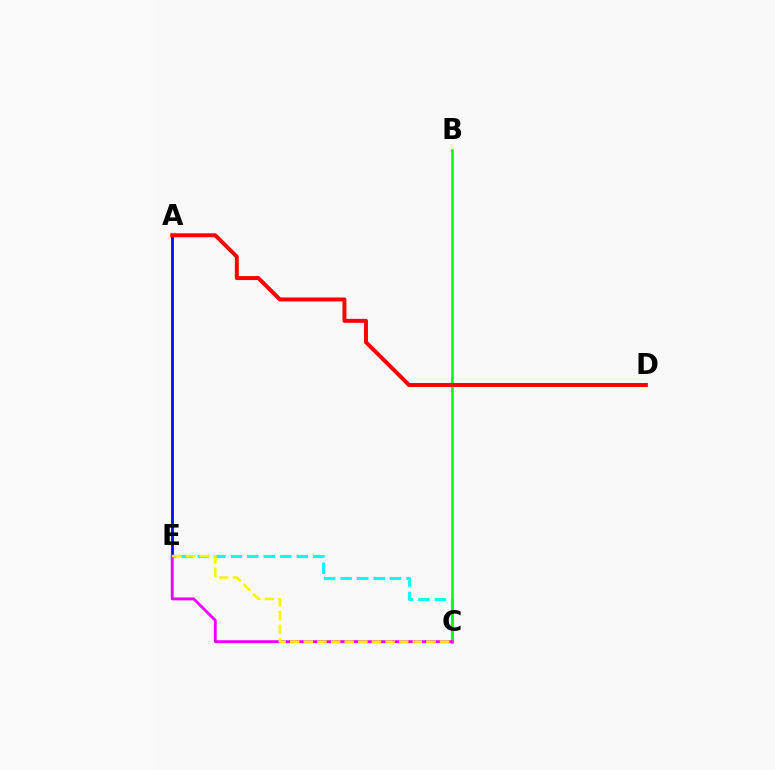{('A', 'E'): [{'color': '#0010ff', 'line_style': 'solid', 'thickness': 2.04}], ('C', 'E'): [{'color': '#00fff6', 'line_style': 'dashed', 'thickness': 2.24}, {'color': '#ee00ff', 'line_style': 'solid', 'thickness': 2.08}, {'color': '#fcf500', 'line_style': 'dashed', 'thickness': 1.85}], ('B', 'C'): [{'color': '#08ff00', 'line_style': 'solid', 'thickness': 1.86}], ('A', 'D'): [{'color': '#ff0000', 'line_style': 'solid', 'thickness': 2.86}]}